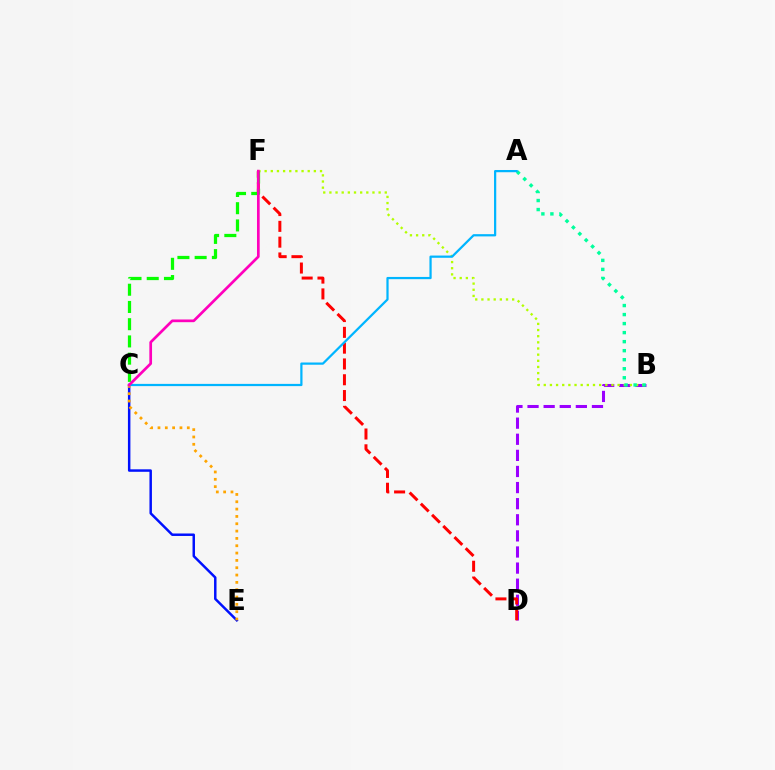{('B', 'D'): [{'color': '#9b00ff', 'line_style': 'dashed', 'thickness': 2.19}], ('B', 'F'): [{'color': '#b3ff00', 'line_style': 'dotted', 'thickness': 1.67}], ('D', 'F'): [{'color': '#ff0000', 'line_style': 'dashed', 'thickness': 2.15}], ('C', 'E'): [{'color': '#0010ff', 'line_style': 'solid', 'thickness': 1.78}, {'color': '#ffa500', 'line_style': 'dotted', 'thickness': 1.99}], ('C', 'F'): [{'color': '#08ff00', 'line_style': 'dashed', 'thickness': 2.34}, {'color': '#ff00bd', 'line_style': 'solid', 'thickness': 1.94}], ('A', 'B'): [{'color': '#00ff9d', 'line_style': 'dotted', 'thickness': 2.45}], ('A', 'C'): [{'color': '#00b5ff', 'line_style': 'solid', 'thickness': 1.61}]}